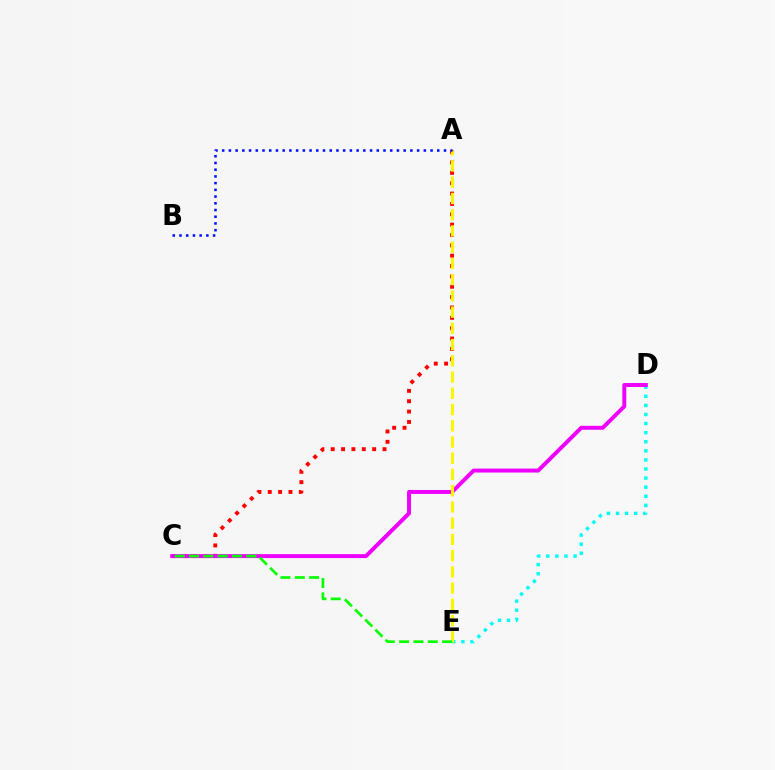{('D', 'E'): [{'color': '#00fff6', 'line_style': 'dotted', 'thickness': 2.47}], ('A', 'C'): [{'color': '#ff0000', 'line_style': 'dotted', 'thickness': 2.81}], ('C', 'D'): [{'color': '#ee00ff', 'line_style': 'solid', 'thickness': 2.84}], ('A', 'E'): [{'color': '#fcf500', 'line_style': 'dashed', 'thickness': 2.21}], ('A', 'B'): [{'color': '#0010ff', 'line_style': 'dotted', 'thickness': 1.83}], ('C', 'E'): [{'color': '#08ff00', 'line_style': 'dashed', 'thickness': 1.95}]}